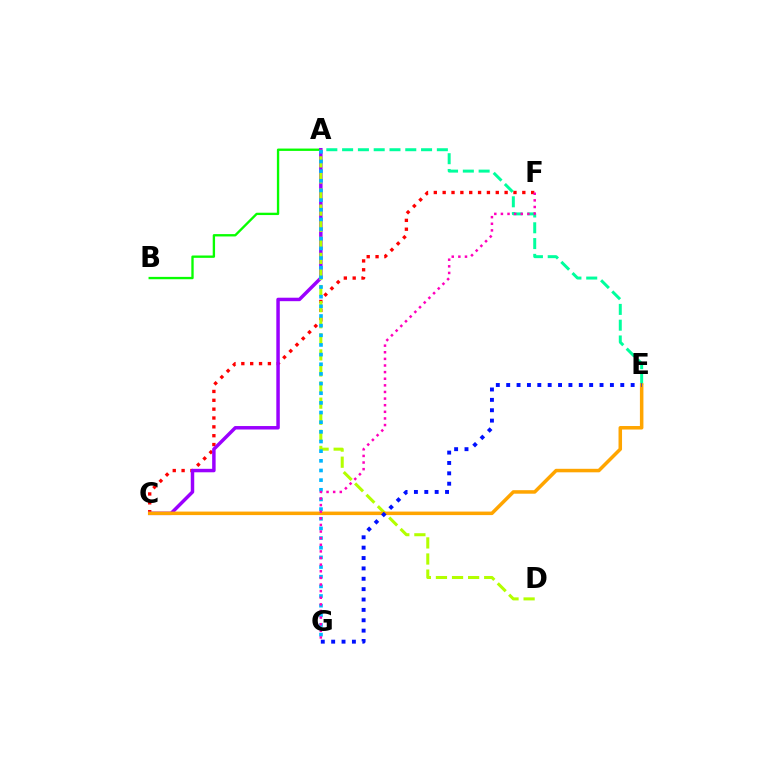{('C', 'F'): [{'color': '#ff0000', 'line_style': 'dotted', 'thickness': 2.4}], ('A', 'B'): [{'color': '#08ff00', 'line_style': 'solid', 'thickness': 1.69}], ('A', 'E'): [{'color': '#00ff9d', 'line_style': 'dashed', 'thickness': 2.15}], ('A', 'C'): [{'color': '#9b00ff', 'line_style': 'solid', 'thickness': 2.5}], ('A', 'D'): [{'color': '#b3ff00', 'line_style': 'dashed', 'thickness': 2.19}], ('A', 'G'): [{'color': '#00b5ff', 'line_style': 'dotted', 'thickness': 2.62}], ('C', 'E'): [{'color': '#ffa500', 'line_style': 'solid', 'thickness': 2.53}], ('E', 'G'): [{'color': '#0010ff', 'line_style': 'dotted', 'thickness': 2.82}], ('F', 'G'): [{'color': '#ff00bd', 'line_style': 'dotted', 'thickness': 1.8}]}